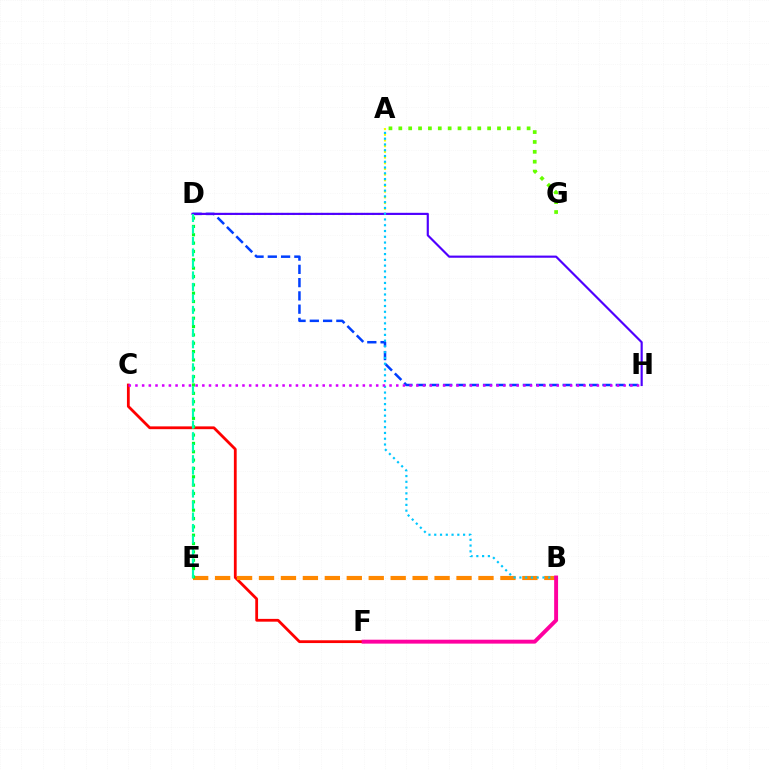{('C', 'F'): [{'color': '#ff0000', 'line_style': 'solid', 'thickness': 2.01}], ('B', 'E'): [{'color': '#ff8800', 'line_style': 'dashed', 'thickness': 2.98}], ('A', 'G'): [{'color': '#66ff00', 'line_style': 'dotted', 'thickness': 2.68}], ('D', 'E'): [{'color': '#00ff27', 'line_style': 'dotted', 'thickness': 2.27}, {'color': '#00ffaf', 'line_style': 'dashed', 'thickness': 1.56}], ('A', 'D'): [{'color': '#eeff00', 'line_style': 'dotted', 'thickness': 1.55}], ('D', 'H'): [{'color': '#003fff', 'line_style': 'dashed', 'thickness': 1.8}, {'color': '#4f00ff', 'line_style': 'solid', 'thickness': 1.56}], ('A', 'B'): [{'color': '#00c7ff', 'line_style': 'dotted', 'thickness': 1.57}], ('C', 'H'): [{'color': '#d600ff', 'line_style': 'dotted', 'thickness': 1.82}], ('B', 'F'): [{'color': '#ff00a0', 'line_style': 'solid', 'thickness': 2.82}]}